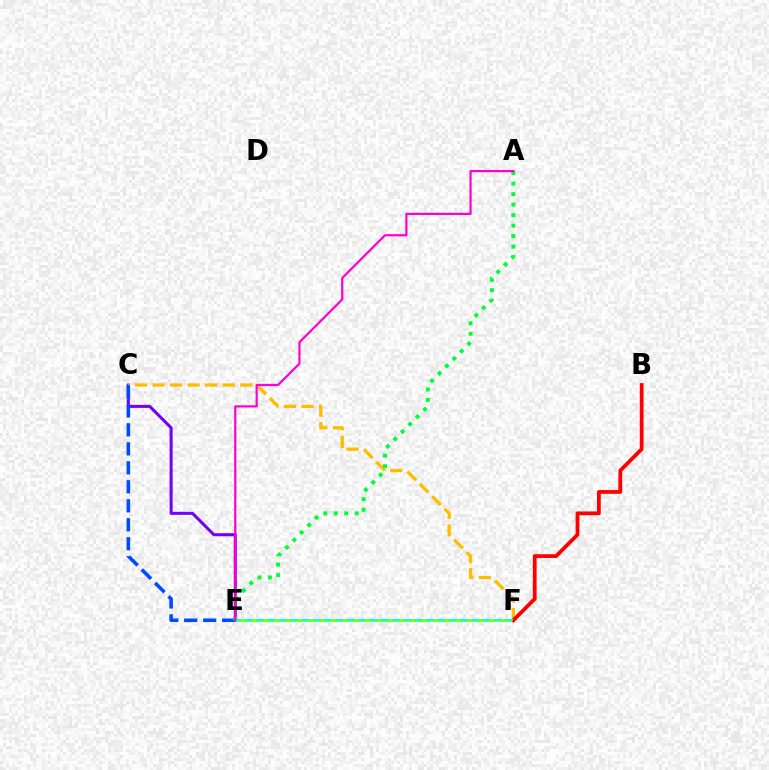{('C', 'E'): [{'color': '#7200ff', 'line_style': 'solid', 'thickness': 2.19}, {'color': '#004bff', 'line_style': 'dashed', 'thickness': 2.58}], ('C', 'F'): [{'color': '#ffbd00', 'line_style': 'dashed', 'thickness': 2.38}], ('E', 'F'): [{'color': '#84ff00', 'line_style': 'solid', 'thickness': 2.11}, {'color': '#00fff6', 'line_style': 'dashed', 'thickness': 1.54}], ('A', 'E'): [{'color': '#00ff39', 'line_style': 'dotted', 'thickness': 2.85}, {'color': '#ff00cf', 'line_style': 'solid', 'thickness': 1.59}], ('B', 'F'): [{'color': '#ff0000', 'line_style': 'solid', 'thickness': 2.72}]}